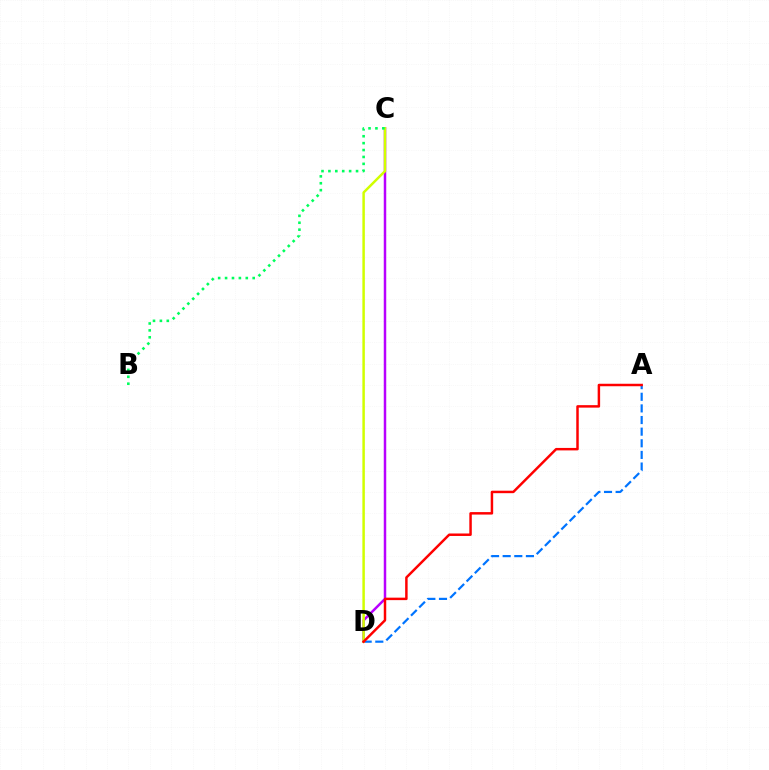{('A', 'D'): [{'color': '#0074ff', 'line_style': 'dashed', 'thickness': 1.58}, {'color': '#ff0000', 'line_style': 'solid', 'thickness': 1.78}], ('C', 'D'): [{'color': '#b900ff', 'line_style': 'solid', 'thickness': 1.79}, {'color': '#d1ff00', 'line_style': 'solid', 'thickness': 1.79}], ('B', 'C'): [{'color': '#00ff5c', 'line_style': 'dotted', 'thickness': 1.88}]}